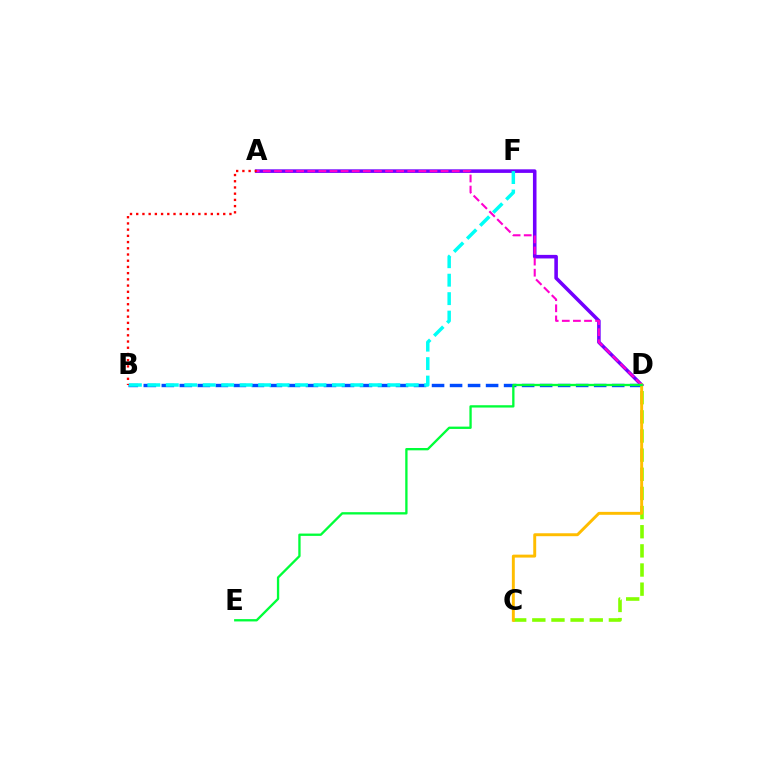{('B', 'D'): [{'color': '#004bff', 'line_style': 'dashed', 'thickness': 2.45}], ('A', 'D'): [{'color': '#7200ff', 'line_style': 'solid', 'thickness': 2.57}, {'color': '#ff00cf', 'line_style': 'dashed', 'thickness': 1.51}], ('C', 'D'): [{'color': '#84ff00', 'line_style': 'dashed', 'thickness': 2.6}, {'color': '#ffbd00', 'line_style': 'solid', 'thickness': 2.11}], ('A', 'B'): [{'color': '#ff0000', 'line_style': 'dotted', 'thickness': 1.69}], ('B', 'F'): [{'color': '#00fff6', 'line_style': 'dashed', 'thickness': 2.51}], ('D', 'E'): [{'color': '#00ff39', 'line_style': 'solid', 'thickness': 1.67}]}